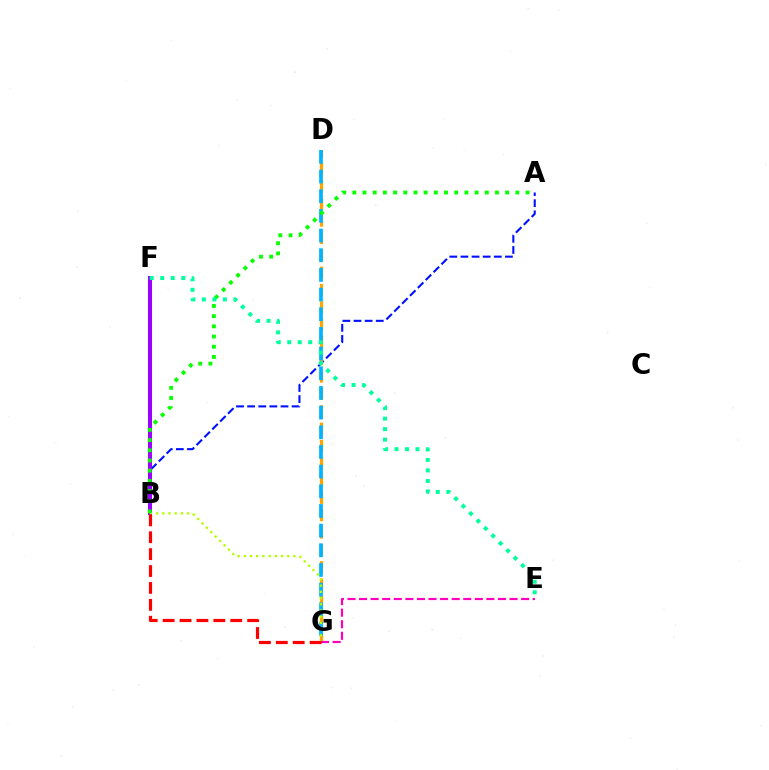{('A', 'B'): [{'color': '#0010ff', 'line_style': 'dashed', 'thickness': 1.51}, {'color': '#08ff00', 'line_style': 'dotted', 'thickness': 2.77}], ('B', 'F'): [{'color': '#9b00ff', 'line_style': 'solid', 'thickness': 2.9}], ('D', 'G'): [{'color': '#ffa500', 'line_style': 'dashed', 'thickness': 2.35}, {'color': '#00b5ff', 'line_style': 'dashed', 'thickness': 2.67}], ('B', 'G'): [{'color': '#b3ff00', 'line_style': 'dotted', 'thickness': 1.69}, {'color': '#ff0000', 'line_style': 'dashed', 'thickness': 2.3}], ('E', 'F'): [{'color': '#00ff9d', 'line_style': 'dotted', 'thickness': 2.86}], ('E', 'G'): [{'color': '#ff00bd', 'line_style': 'dashed', 'thickness': 1.57}]}